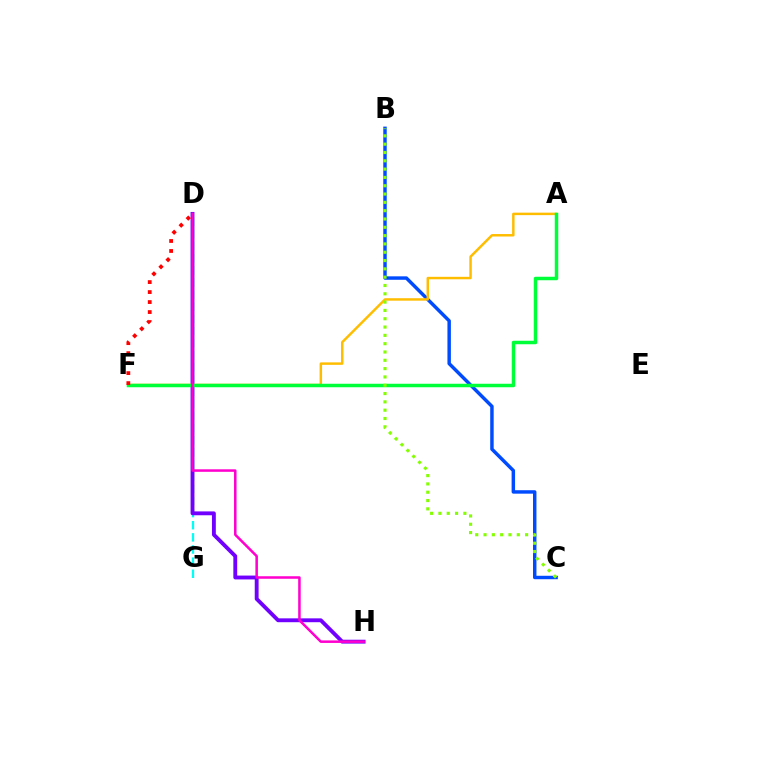{('D', 'G'): [{'color': '#00fff6', 'line_style': 'dashed', 'thickness': 1.65}], ('D', 'H'): [{'color': '#7200ff', 'line_style': 'solid', 'thickness': 2.78}, {'color': '#ff00cf', 'line_style': 'solid', 'thickness': 1.82}], ('B', 'C'): [{'color': '#004bff', 'line_style': 'solid', 'thickness': 2.48}, {'color': '#84ff00', 'line_style': 'dotted', 'thickness': 2.26}], ('A', 'F'): [{'color': '#ffbd00', 'line_style': 'solid', 'thickness': 1.78}, {'color': '#00ff39', 'line_style': 'solid', 'thickness': 2.51}], ('D', 'F'): [{'color': '#ff0000', 'line_style': 'dotted', 'thickness': 2.71}]}